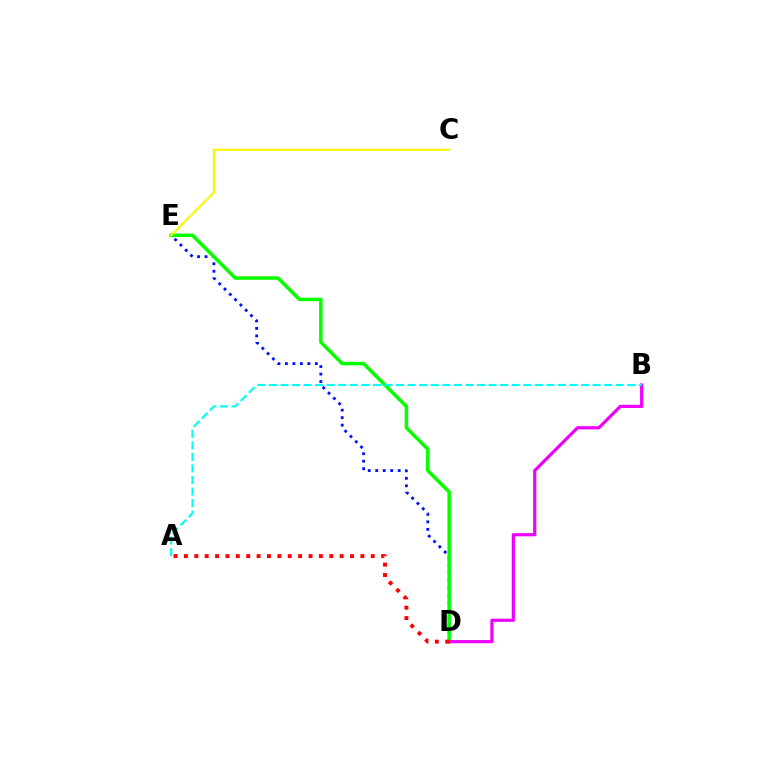{('D', 'E'): [{'color': '#0010ff', 'line_style': 'dotted', 'thickness': 2.03}, {'color': '#08ff00', 'line_style': 'solid', 'thickness': 2.53}], ('B', 'D'): [{'color': '#ee00ff', 'line_style': 'solid', 'thickness': 2.29}], ('C', 'E'): [{'color': '#fcf500', 'line_style': 'solid', 'thickness': 1.53}], ('A', 'D'): [{'color': '#ff0000', 'line_style': 'dotted', 'thickness': 2.82}], ('A', 'B'): [{'color': '#00fff6', 'line_style': 'dashed', 'thickness': 1.57}]}